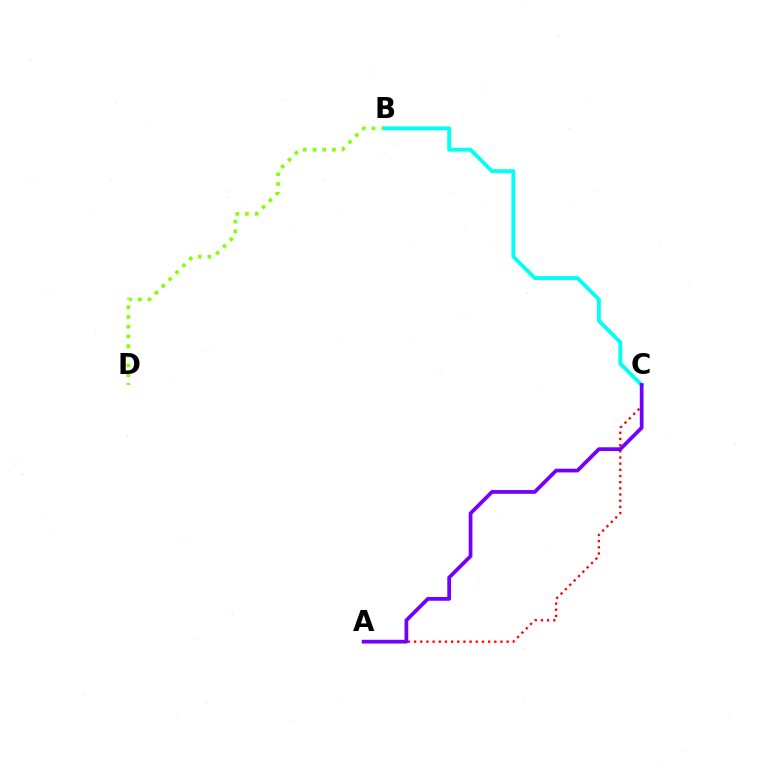{('B', 'D'): [{'color': '#84ff00', 'line_style': 'dotted', 'thickness': 2.63}], ('B', 'C'): [{'color': '#00fff6', 'line_style': 'solid', 'thickness': 2.77}], ('A', 'C'): [{'color': '#ff0000', 'line_style': 'dotted', 'thickness': 1.68}, {'color': '#7200ff', 'line_style': 'solid', 'thickness': 2.69}]}